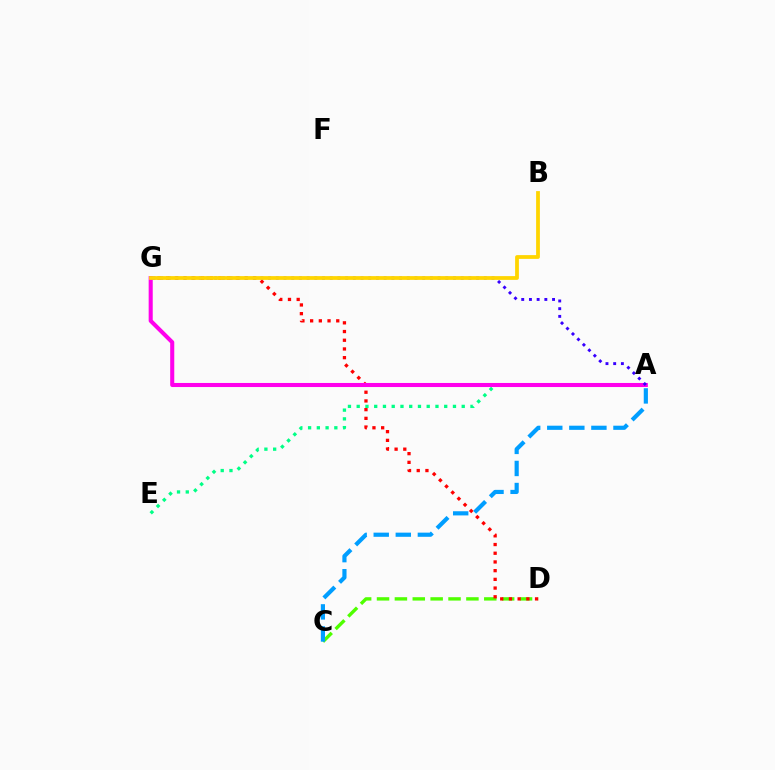{('C', 'D'): [{'color': '#4fff00', 'line_style': 'dashed', 'thickness': 2.43}], ('D', 'G'): [{'color': '#ff0000', 'line_style': 'dotted', 'thickness': 2.37}], ('A', 'E'): [{'color': '#00ff86', 'line_style': 'dotted', 'thickness': 2.38}], ('A', 'G'): [{'color': '#ff00ed', 'line_style': 'solid', 'thickness': 2.93}, {'color': '#3700ff', 'line_style': 'dotted', 'thickness': 2.09}], ('A', 'C'): [{'color': '#009eff', 'line_style': 'dashed', 'thickness': 3.0}], ('B', 'G'): [{'color': '#ffd500', 'line_style': 'solid', 'thickness': 2.71}]}